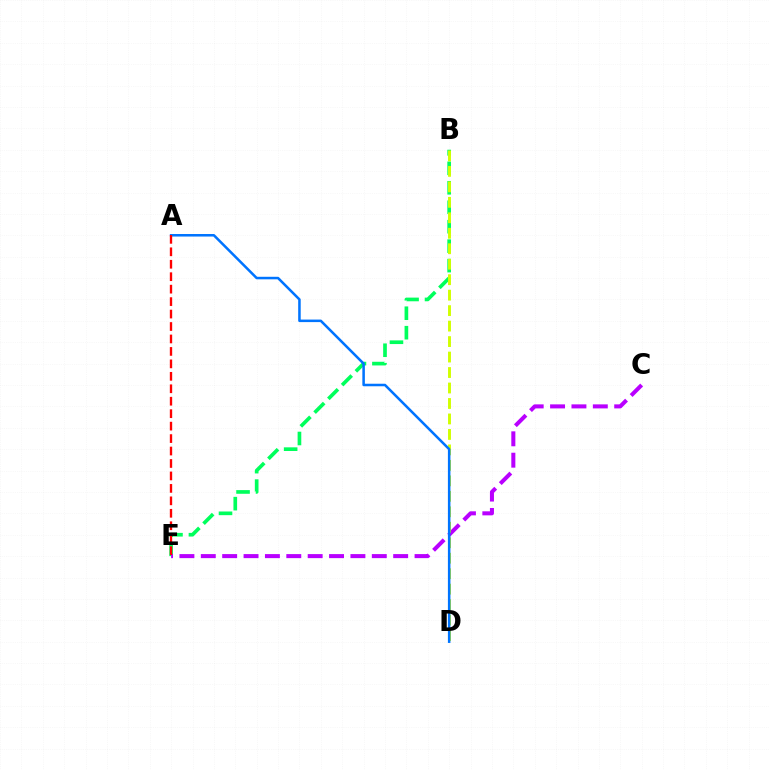{('B', 'E'): [{'color': '#00ff5c', 'line_style': 'dashed', 'thickness': 2.64}], ('C', 'E'): [{'color': '#b900ff', 'line_style': 'dashed', 'thickness': 2.9}], ('B', 'D'): [{'color': '#d1ff00', 'line_style': 'dashed', 'thickness': 2.1}], ('A', 'D'): [{'color': '#0074ff', 'line_style': 'solid', 'thickness': 1.82}], ('A', 'E'): [{'color': '#ff0000', 'line_style': 'dashed', 'thickness': 1.69}]}